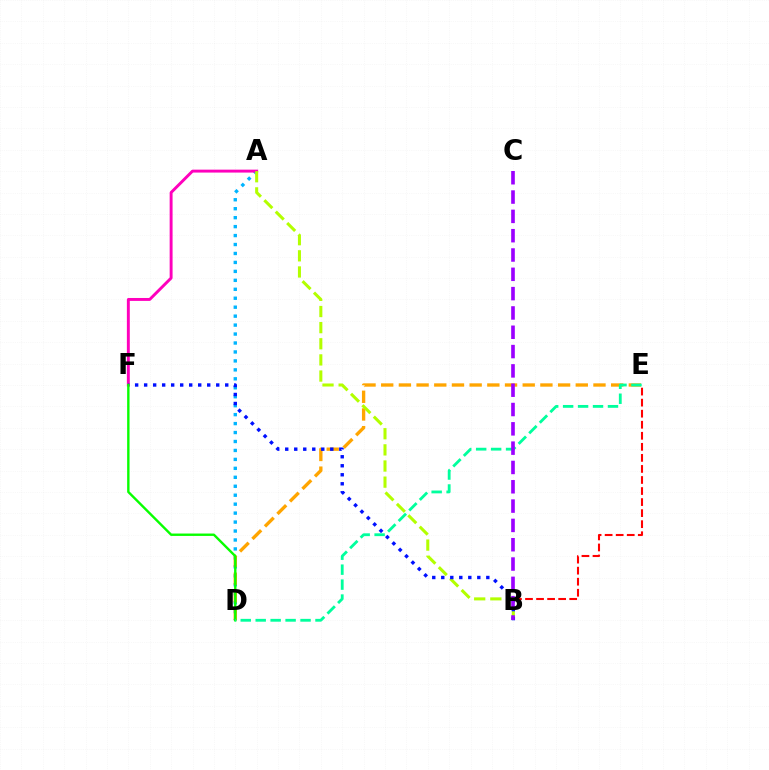{('A', 'D'): [{'color': '#00b5ff', 'line_style': 'dotted', 'thickness': 2.43}], ('A', 'F'): [{'color': '#ff00bd', 'line_style': 'solid', 'thickness': 2.11}], ('D', 'E'): [{'color': '#ffa500', 'line_style': 'dashed', 'thickness': 2.4}, {'color': '#00ff9d', 'line_style': 'dashed', 'thickness': 2.03}], ('B', 'E'): [{'color': '#ff0000', 'line_style': 'dashed', 'thickness': 1.5}], ('A', 'B'): [{'color': '#b3ff00', 'line_style': 'dashed', 'thickness': 2.19}], ('B', 'F'): [{'color': '#0010ff', 'line_style': 'dotted', 'thickness': 2.45}], ('D', 'F'): [{'color': '#08ff00', 'line_style': 'solid', 'thickness': 1.72}], ('B', 'C'): [{'color': '#9b00ff', 'line_style': 'dashed', 'thickness': 2.62}]}